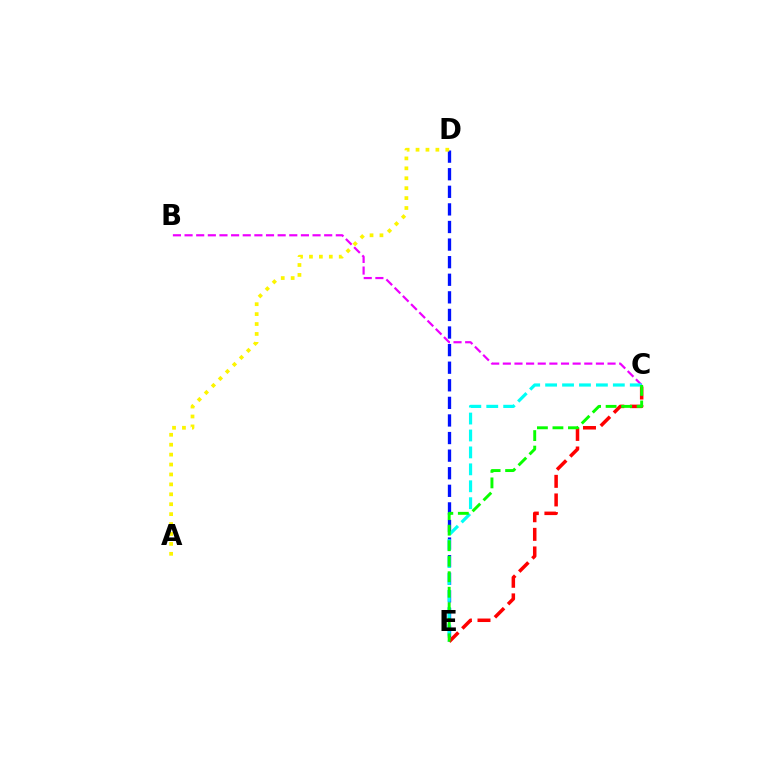{('B', 'C'): [{'color': '#ee00ff', 'line_style': 'dashed', 'thickness': 1.58}], ('D', 'E'): [{'color': '#0010ff', 'line_style': 'dashed', 'thickness': 2.39}], ('C', 'E'): [{'color': '#00fff6', 'line_style': 'dashed', 'thickness': 2.3}, {'color': '#ff0000', 'line_style': 'dashed', 'thickness': 2.53}, {'color': '#08ff00', 'line_style': 'dashed', 'thickness': 2.11}], ('A', 'D'): [{'color': '#fcf500', 'line_style': 'dotted', 'thickness': 2.7}]}